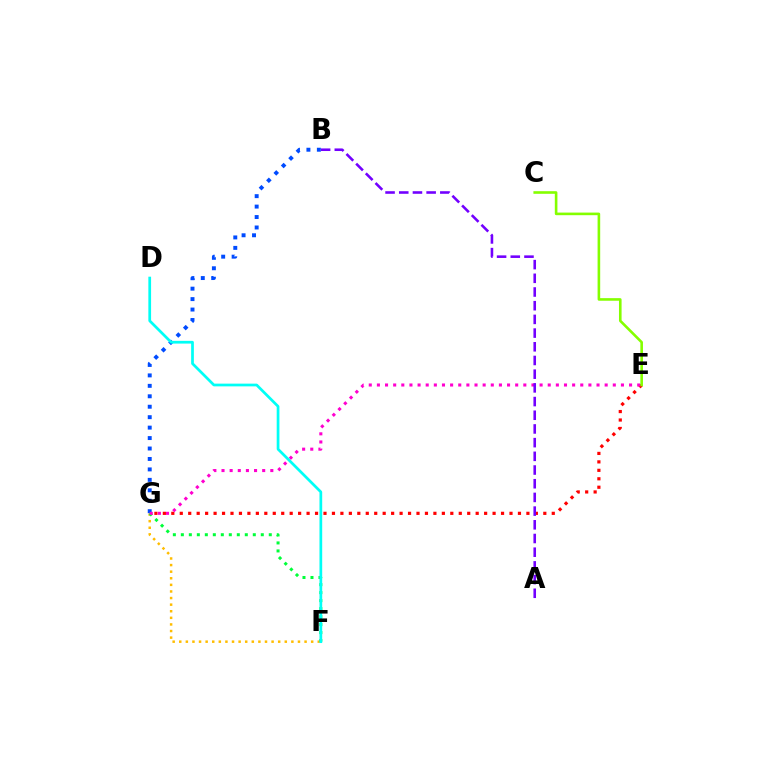{('E', 'G'): [{'color': '#ff0000', 'line_style': 'dotted', 'thickness': 2.3}, {'color': '#ff00cf', 'line_style': 'dotted', 'thickness': 2.21}], ('F', 'G'): [{'color': '#ffbd00', 'line_style': 'dotted', 'thickness': 1.79}, {'color': '#00ff39', 'line_style': 'dotted', 'thickness': 2.17}], ('B', 'G'): [{'color': '#004bff', 'line_style': 'dotted', 'thickness': 2.84}], ('A', 'B'): [{'color': '#7200ff', 'line_style': 'dashed', 'thickness': 1.86}], ('C', 'E'): [{'color': '#84ff00', 'line_style': 'solid', 'thickness': 1.88}], ('D', 'F'): [{'color': '#00fff6', 'line_style': 'solid', 'thickness': 1.96}]}